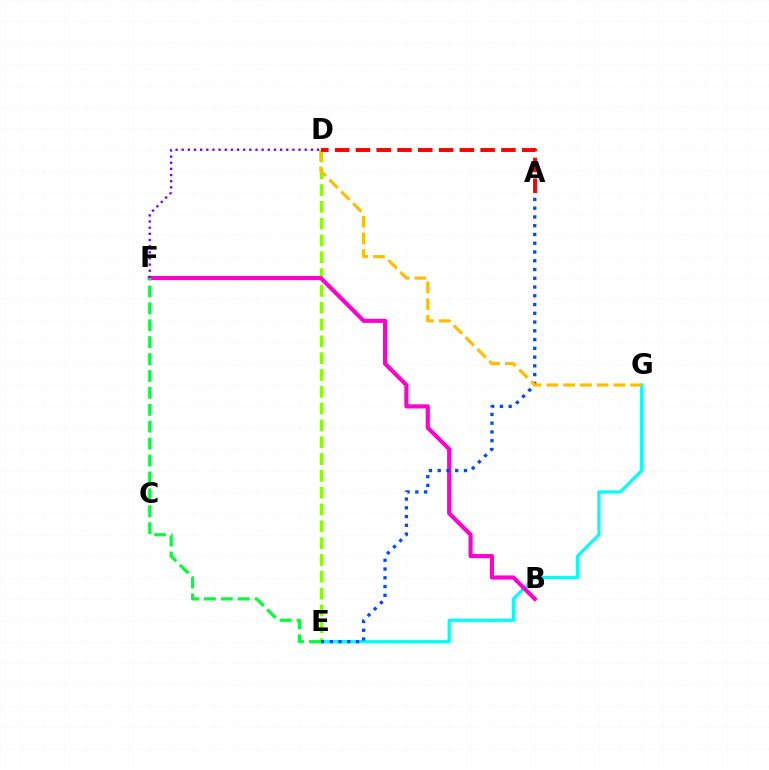{('D', 'E'): [{'color': '#84ff00', 'line_style': 'dashed', 'thickness': 2.28}], ('E', 'G'): [{'color': '#00fff6', 'line_style': 'solid', 'thickness': 2.3}], ('B', 'F'): [{'color': '#ff00cf', 'line_style': 'solid', 'thickness': 2.98}], ('D', 'F'): [{'color': '#7200ff', 'line_style': 'dotted', 'thickness': 1.67}], ('A', 'E'): [{'color': '#004bff', 'line_style': 'dotted', 'thickness': 2.38}], ('E', 'F'): [{'color': '#00ff39', 'line_style': 'dashed', 'thickness': 2.3}], ('D', 'G'): [{'color': '#ffbd00', 'line_style': 'dashed', 'thickness': 2.28}], ('A', 'D'): [{'color': '#ff0000', 'line_style': 'dashed', 'thickness': 2.82}]}